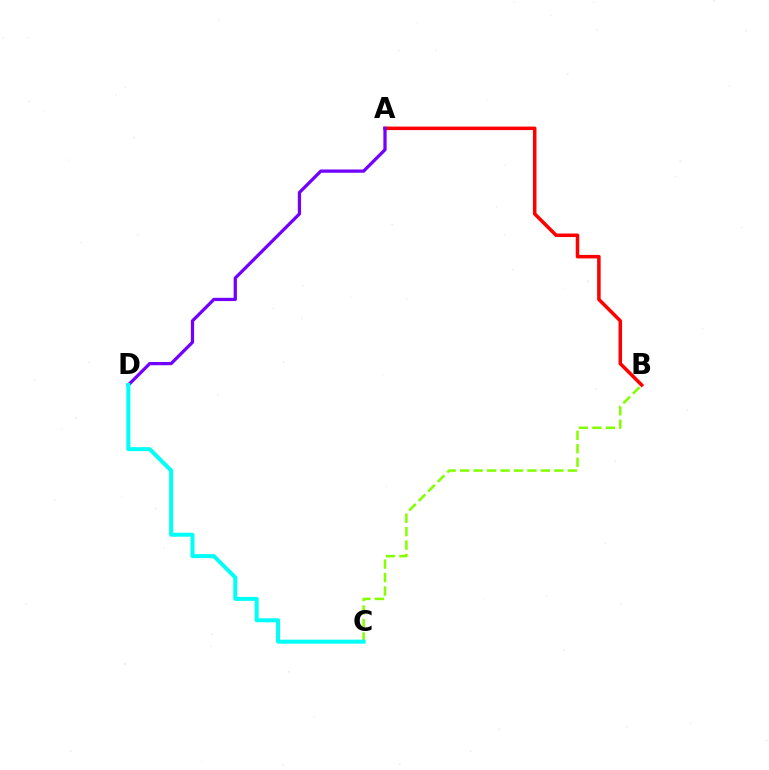{('B', 'C'): [{'color': '#84ff00', 'line_style': 'dashed', 'thickness': 1.83}], ('A', 'B'): [{'color': '#ff0000', 'line_style': 'solid', 'thickness': 2.53}], ('A', 'D'): [{'color': '#7200ff', 'line_style': 'solid', 'thickness': 2.34}], ('C', 'D'): [{'color': '#00fff6', 'line_style': 'solid', 'thickness': 2.88}]}